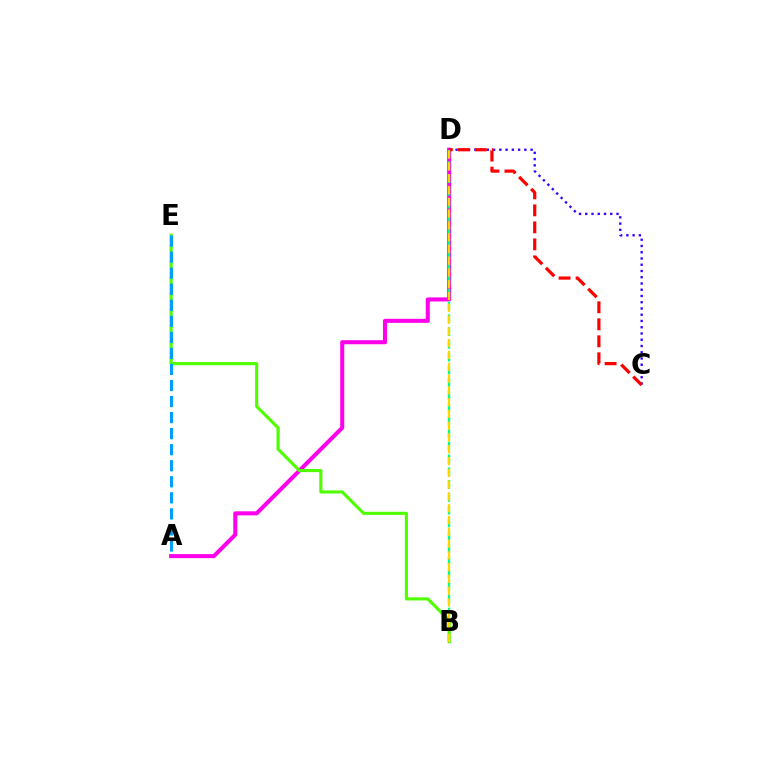{('C', 'D'): [{'color': '#3700ff', 'line_style': 'dotted', 'thickness': 1.7}, {'color': '#ff0000', 'line_style': 'dashed', 'thickness': 2.31}], ('A', 'D'): [{'color': '#ff00ed', 'line_style': 'solid', 'thickness': 2.92}], ('B', 'D'): [{'color': '#00ff86', 'line_style': 'dashed', 'thickness': 1.73}, {'color': '#ffd500', 'line_style': 'dashed', 'thickness': 1.6}], ('B', 'E'): [{'color': '#4fff00', 'line_style': 'solid', 'thickness': 2.25}], ('A', 'E'): [{'color': '#009eff', 'line_style': 'dashed', 'thickness': 2.18}]}